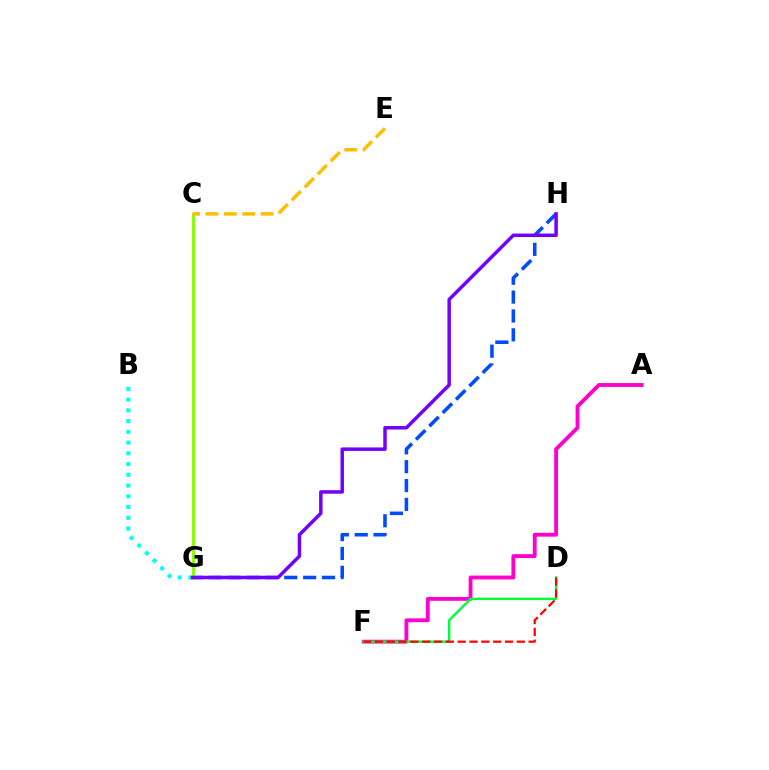{('G', 'H'): [{'color': '#004bff', 'line_style': 'dashed', 'thickness': 2.56}, {'color': '#7200ff', 'line_style': 'solid', 'thickness': 2.5}], ('A', 'F'): [{'color': '#ff00cf', 'line_style': 'solid', 'thickness': 2.77}], ('B', 'G'): [{'color': '#00fff6', 'line_style': 'dotted', 'thickness': 2.92}], ('C', 'G'): [{'color': '#84ff00', 'line_style': 'solid', 'thickness': 2.08}], ('D', 'F'): [{'color': '#00ff39', 'line_style': 'solid', 'thickness': 1.75}, {'color': '#ff0000', 'line_style': 'dashed', 'thickness': 1.61}], ('C', 'E'): [{'color': '#ffbd00', 'line_style': 'dashed', 'thickness': 2.5}]}